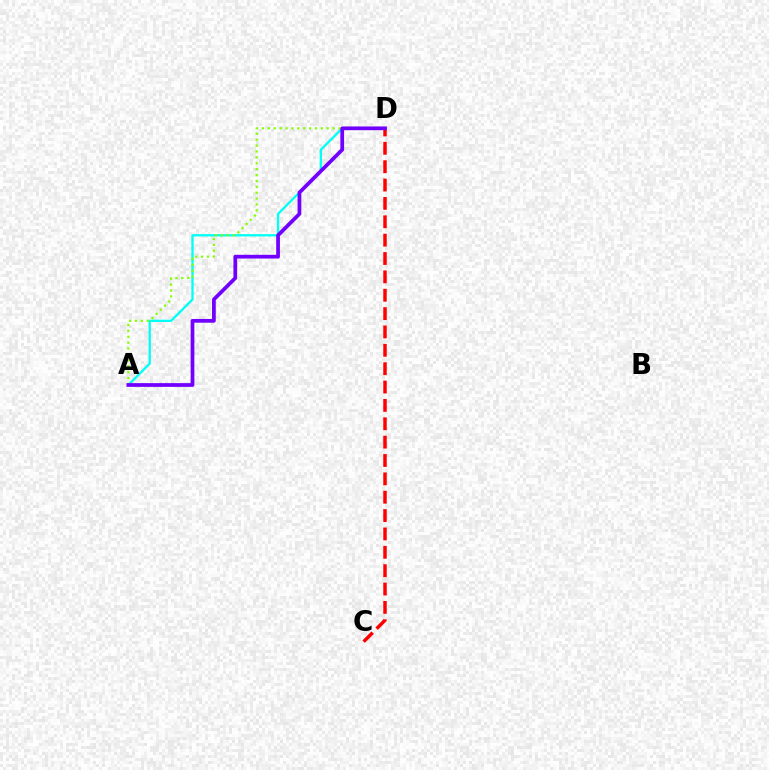{('A', 'D'): [{'color': '#00fff6', 'line_style': 'solid', 'thickness': 1.66}, {'color': '#84ff00', 'line_style': 'dotted', 'thickness': 1.6}, {'color': '#7200ff', 'line_style': 'solid', 'thickness': 2.69}], ('C', 'D'): [{'color': '#ff0000', 'line_style': 'dashed', 'thickness': 2.49}]}